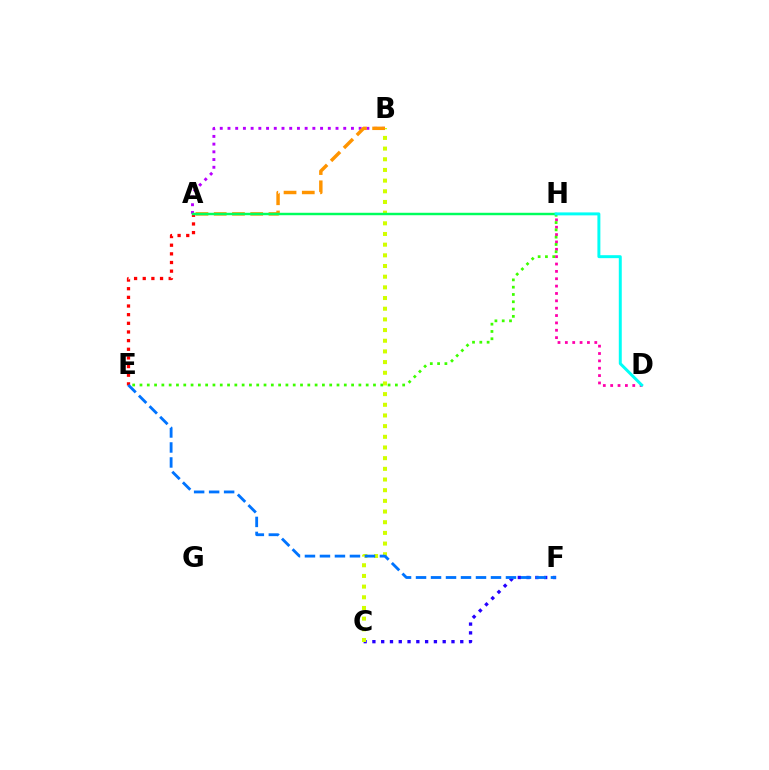{('D', 'H'): [{'color': '#ff00ac', 'line_style': 'dotted', 'thickness': 2.0}, {'color': '#00fff6', 'line_style': 'solid', 'thickness': 2.14}], ('A', 'E'): [{'color': '#ff0000', 'line_style': 'dotted', 'thickness': 2.35}], ('E', 'H'): [{'color': '#3dff00', 'line_style': 'dotted', 'thickness': 1.98}], ('A', 'B'): [{'color': '#b900ff', 'line_style': 'dotted', 'thickness': 2.1}, {'color': '#ff9400', 'line_style': 'dashed', 'thickness': 2.48}], ('C', 'F'): [{'color': '#2500ff', 'line_style': 'dotted', 'thickness': 2.39}], ('B', 'C'): [{'color': '#d1ff00', 'line_style': 'dotted', 'thickness': 2.9}], ('A', 'H'): [{'color': '#00ff5c', 'line_style': 'solid', 'thickness': 1.76}], ('E', 'F'): [{'color': '#0074ff', 'line_style': 'dashed', 'thickness': 2.04}]}